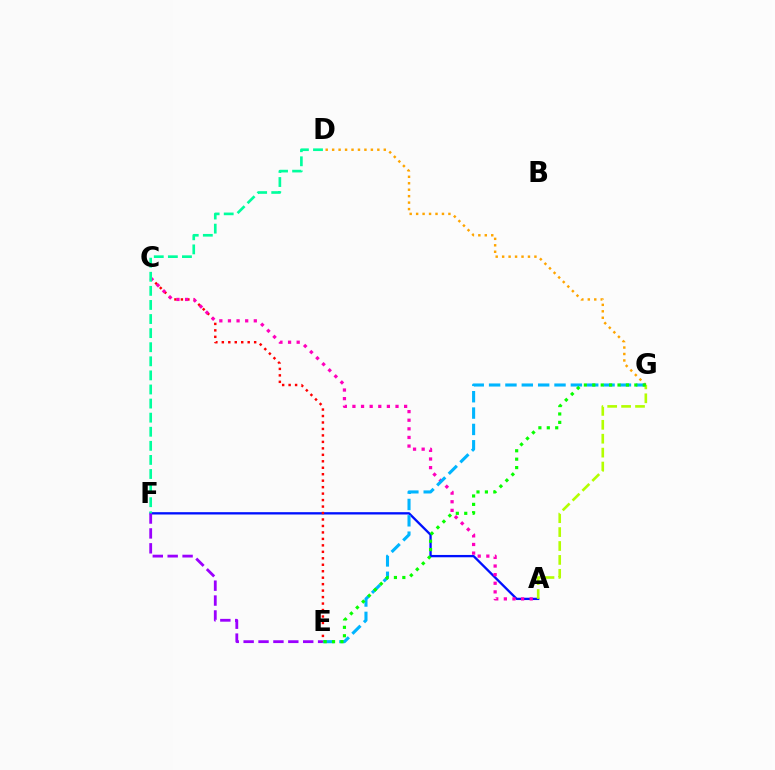{('A', 'F'): [{'color': '#0010ff', 'line_style': 'solid', 'thickness': 1.67}], ('D', 'G'): [{'color': '#ffa500', 'line_style': 'dotted', 'thickness': 1.75}], ('E', 'F'): [{'color': '#9b00ff', 'line_style': 'dashed', 'thickness': 2.02}], ('C', 'E'): [{'color': '#ff0000', 'line_style': 'dotted', 'thickness': 1.76}], ('A', 'C'): [{'color': '#ff00bd', 'line_style': 'dotted', 'thickness': 2.34}], ('D', 'F'): [{'color': '#00ff9d', 'line_style': 'dashed', 'thickness': 1.91}], ('E', 'G'): [{'color': '#00b5ff', 'line_style': 'dashed', 'thickness': 2.22}, {'color': '#08ff00', 'line_style': 'dotted', 'thickness': 2.29}], ('A', 'G'): [{'color': '#b3ff00', 'line_style': 'dashed', 'thickness': 1.89}]}